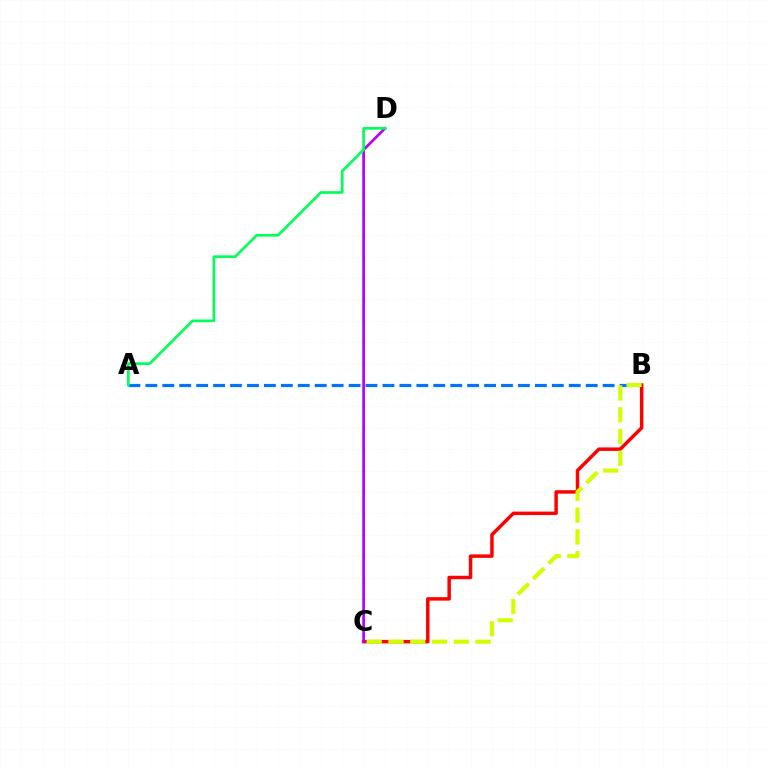{('A', 'B'): [{'color': '#0074ff', 'line_style': 'dashed', 'thickness': 2.3}], ('B', 'C'): [{'color': '#ff0000', 'line_style': 'solid', 'thickness': 2.49}, {'color': '#d1ff00', 'line_style': 'dashed', 'thickness': 2.96}], ('C', 'D'): [{'color': '#b900ff', 'line_style': 'solid', 'thickness': 1.95}], ('A', 'D'): [{'color': '#00ff5c', 'line_style': 'solid', 'thickness': 1.92}]}